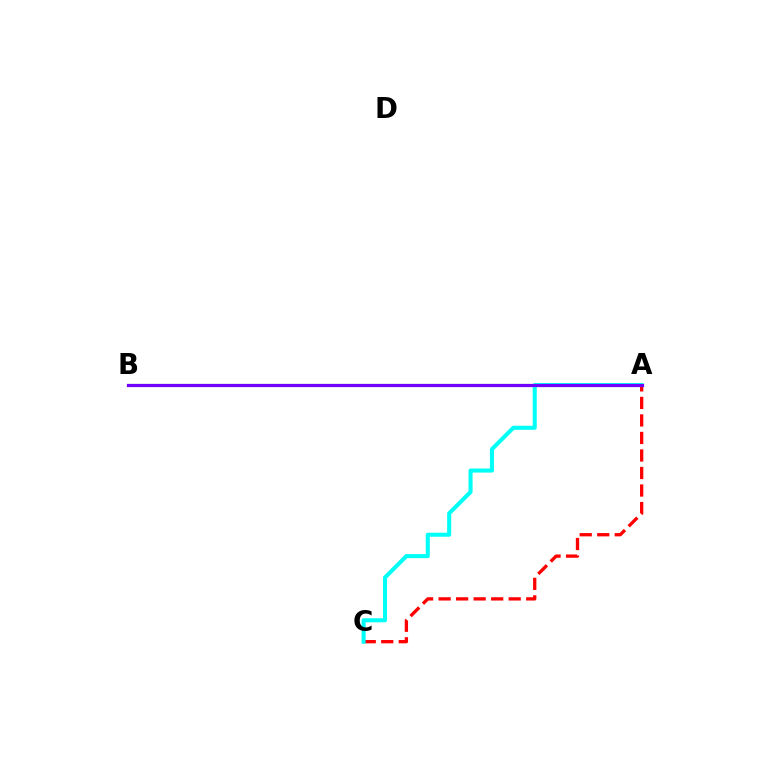{('A', 'B'): [{'color': '#84ff00', 'line_style': 'solid', 'thickness': 1.5}, {'color': '#7200ff', 'line_style': 'solid', 'thickness': 2.32}], ('A', 'C'): [{'color': '#ff0000', 'line_style': 'dashed', 'thickness': 2.38}, {'color': '#00fff6', 'line_style': 'solid', 'thickness': 2.92}]}